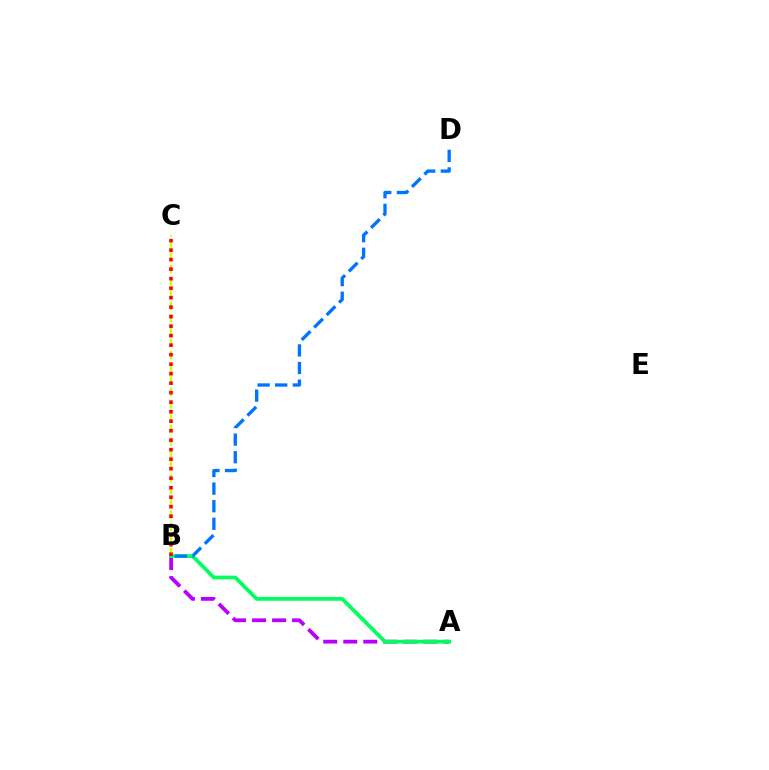{('A', 'B'): [{'color': '#b900ff', 'line_style': 'dashed', 'thickness': 2.72}, {'color': '#00ff5c', 'line_style': 'solid', 'thickness': 2.69}], ('B', 'C'): [{'color': '#d1ff00', 'line_style': 'dashed', 'thickness': 1.67}, {'color': '#ff0000', 'line_style': 'dotted', 'thickness': 2.58}], ('B', 'D'): [{'color': '#0074ff', 'line_style': 'dashed', 'thickness': 2.39}]}